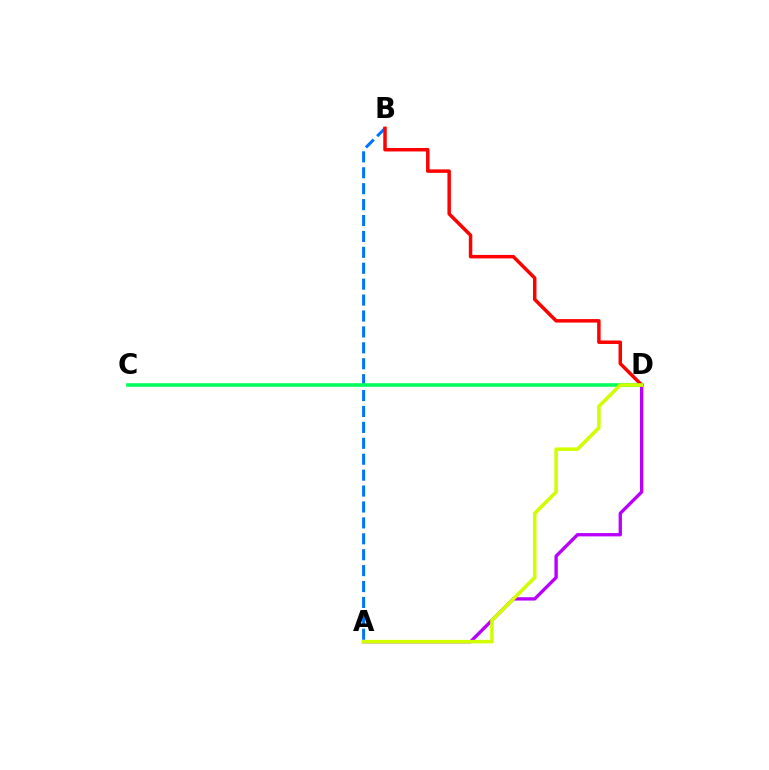{('A', 'D'): [{'color': '#b900ff', 'line_style': 'solid', 'thickness': 2.4}, {'color': '#d1ff00', 'line_style': 'solid', 'thickness': 2.56}], ('A', 'B'): [{'color': '#0074ff', 'line_style': 'dashed', 'thickness': 2.16}], ('C', 'D'): [{'color': '#00ff5c', 'line_style': 'solid', 'thickness': 2.6}], ('B', 'D'): [{'color': '#ff0000', 'line_style': 'solid', 'thickness': 2.5}]}